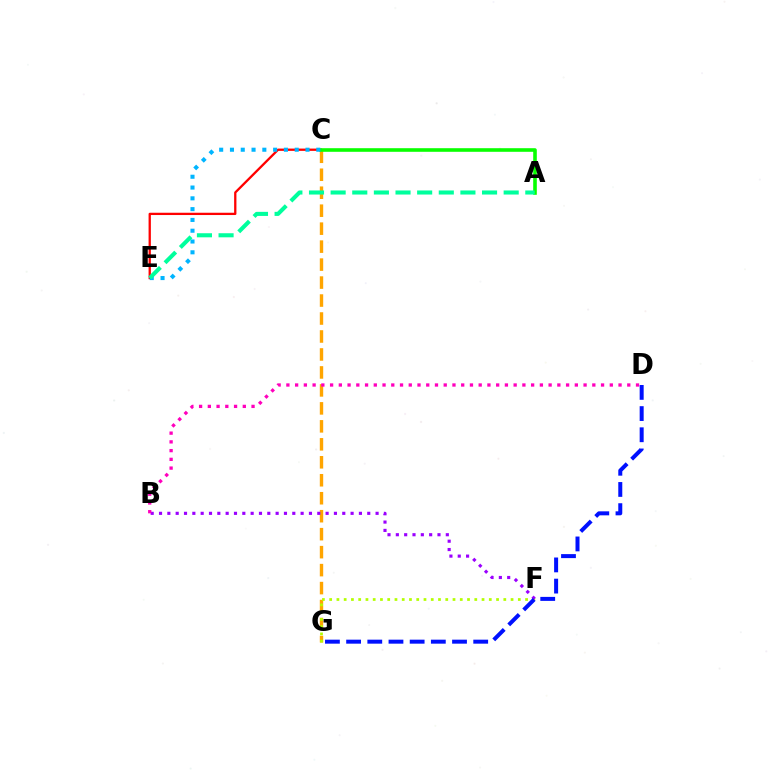{('C', 'G'): [{'color': '#ffa500', 'line_style': 'dashed', 'thickness': 2.44}], ('F', 'G'): [{'color': '#b3ff00', 'line_style': 'dotted', 'thickness': 1.97}], ('B', 'F'): [{'color': '#9b00ff', 'line_style': 'dotted', 'thickness': 2.26}], ('C', 'E'): [{'color': '#ff0000', 'line_style': 'solid', 'thickness': 1.65}, {'color': '#00b5ff', 'line_style': 'dotted', 'thickness': 2.93}], ('A', 'C'): [{'color': '#08ff00', 'line_style': 'solid', 'thickness': 2.59}], ('B', 'D'): [{'color': '#ff00bd', 'line_style': 'dotted', 'thickness': 2.37}], ('A', 'E'): [{'color': '#00ff9d', 'line_style': 'dashed', 'thickness': 2.94}], ('D', 'G'): [{'color': '#0010ff', 'line_style': 'dashed', 'thickness': 2.88}]}